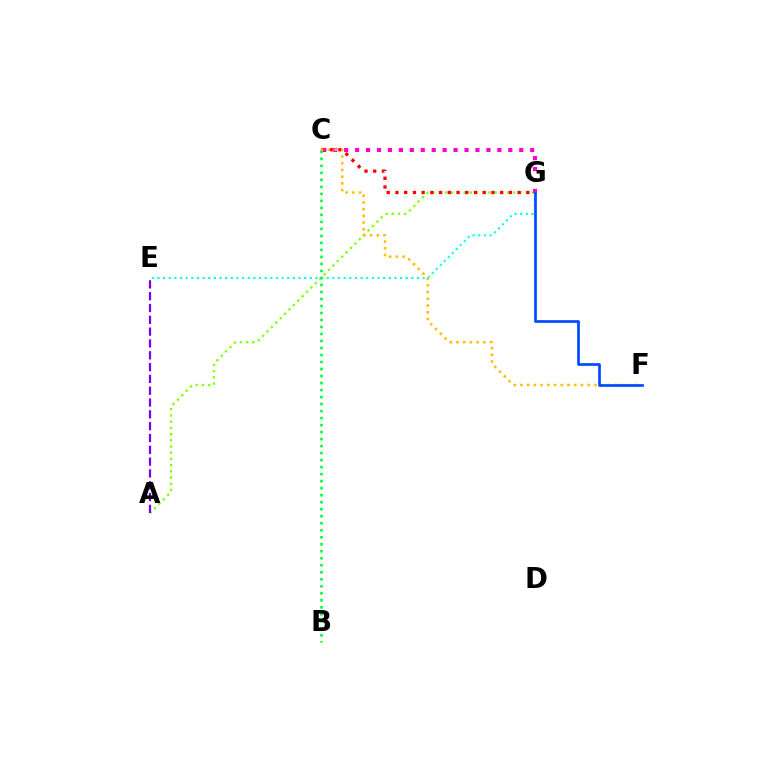{('A', 'G'): [{'color': '#84ff00', 'line_style': 'dotted', 'thickness': 1.69}], ('E', 'G'): [{'color': '#00fff6', 'line_style': 'dotted', 'thickness': 1.53}], ('A', 'E'): [{'color': '#7200ff', 'line_style': 'dashed', 'thickness': 1.61}], ('C', 'G'): [{'color': '#ff00cf', 'line_style': 'dotted', 'thickness': 2.97}, {'color': '#ff0000', 'line_style': 'dotted', 'thickness': 2.37}], ('C', 'F'): [{'color': '#ffbd00', 'line_style': 'dotted', 'thickness': 1.83}], ('F', 'G'): [{'color': '#004bff', 'line_style': 'solid', 'thickness': 1.95}], ('B', 'C'): [{'color': '#00ff39', 'line_style': 'dotted', 'thickness': 1.9}]}